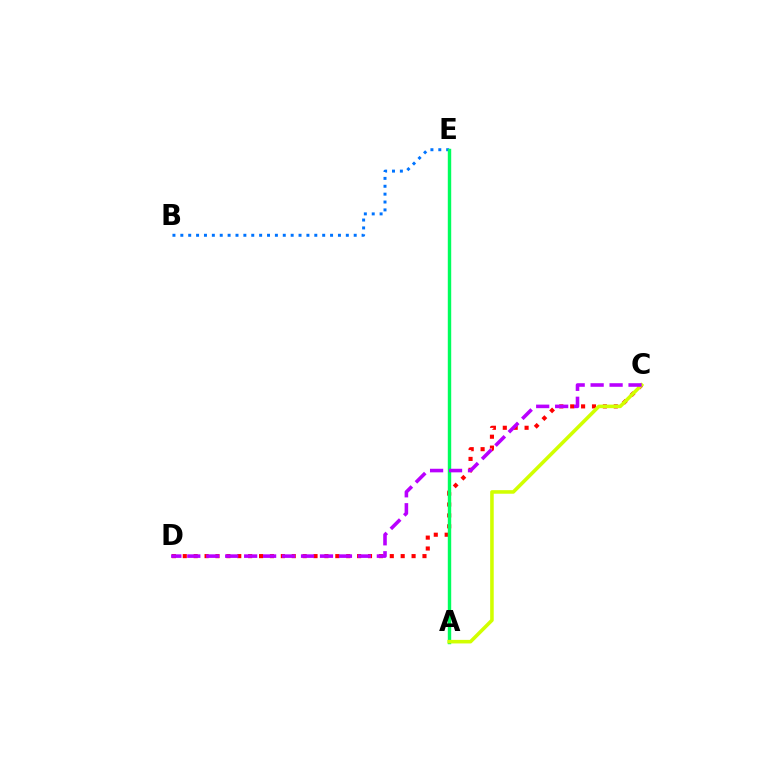{('C', 'D'): [{'color': '#ff0000', 'line_style': 'dotted', 'thickness': 2.96}, {'color': '#b900ff', 'line_style': 'dashed', 'thickness': 2.58}], ('B', 'E'): [{'color': '#0074ff', 'line_style': 'dotted', 'thickness': 2.14}], ('A', 'E'): [{'color': '#00ff5c', 'line_style': 'solid', 'thickness': 2.46}], ('A', 'C'): [{'color': '#d1ff00', 'line_style': 'solid', 'thickness': 2.57}]}